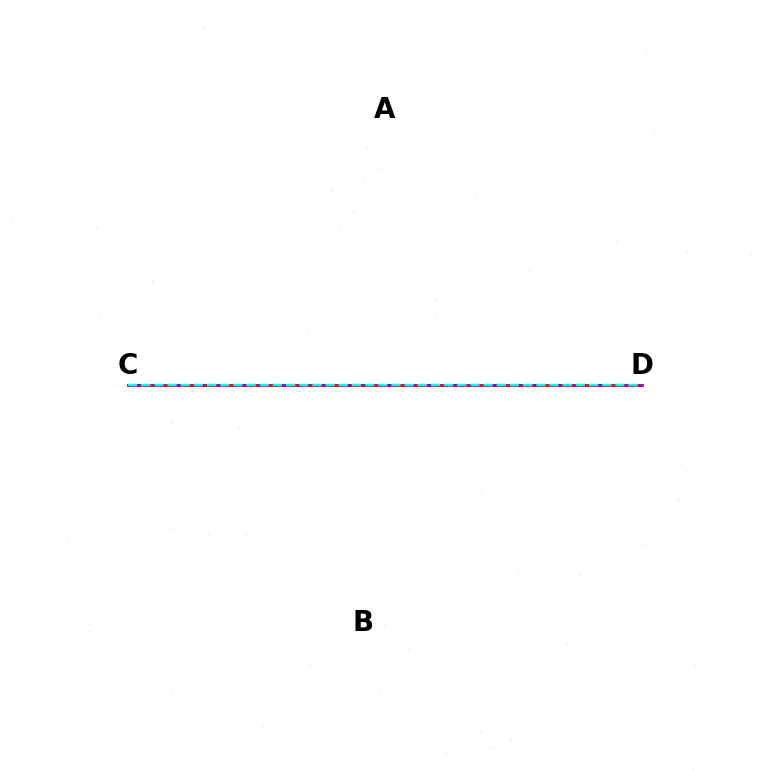{('C', 'D'): [{'color': '#84ff00', 'line_style': 'dotted', 'thickness': 1.51}, {'color': '#ff0000', 'line_style': 'solid', 'thickness': 2.08}, {'color': '#7200ff', 'line_style': 'dotted', 'thickness': 2.2}, {'color': '#00fff6', 'line_style': 'dashed', 'thickness': 1.79}]}